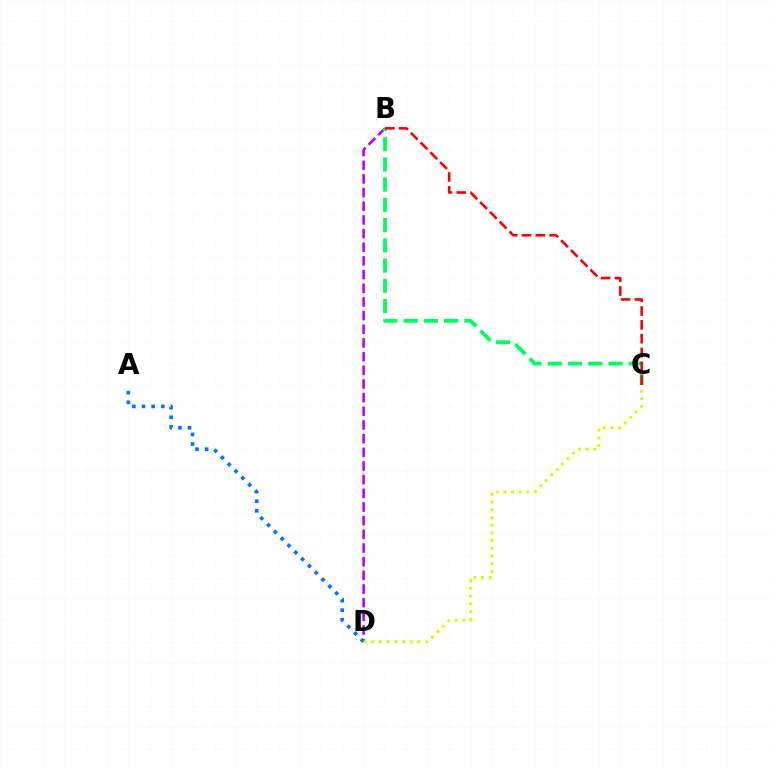{('B', 'D'): [{'color': '#b900ff', 'line_style': 'dashed', 'thickness': 1.86}], ('A', 'D'): [{'color': '#0074ff', 'line_style': 'dotted', 'thickness': 2.62}], ('B', 'C'): [{'color': '#00ff5c', 'line_style': 'dashed', 'thickness': 2.75}, {'color': '#ff0000', 'line_style': 'dashed', 'thickness': 1.88}], ('C', 'D'): [{'color': '#d1ff00', 'line_style': 'dotted', 'thickness': 2.09}]}